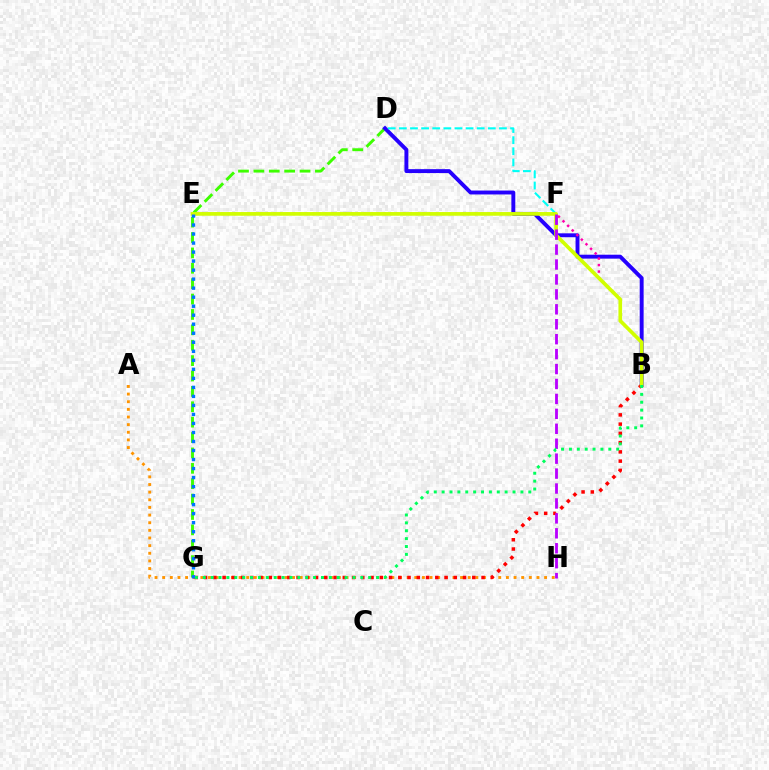{('D', 'G'): [{'color': '#3dff00', 'line_style': 'dashed', 'thickness': 2.09}], ('B', 'D'): [{'color': '#2500ff', 'line_style': 'solid', 'thickness': 2.81}], ('A', 'H'): [{'color': '#ff9400', 'line_style': 'dotted', 'thickness': 2.08}], ('D', 'F'): [{'color': '#00fff6', 'line_style': 'dashed', 'thickness': 1.51}], ('B', 'E'): [{'color': '#ff00ac', 'line_style': 'dotted', 'thickness': 1.76}, {'color': '#d1ff00', 'line_style': 'solid', 'thickness': 2.65}], ('B', 'G'): [{'color': '#ff0000', 'line_style': 'dotted', 'thickness': 2.51}, {'color': '#00ff5c', 'line_style': 'dotted', 'thickness': 2.14}], ('F', 'H'): [{'color': '#b900ff', 'line_style': 'dashed', 'thickness': 2.03}], ('E', 'G'): [{'color': '#0074ff', 'line_style': 'dotted', 'thickness': 2.45}]}